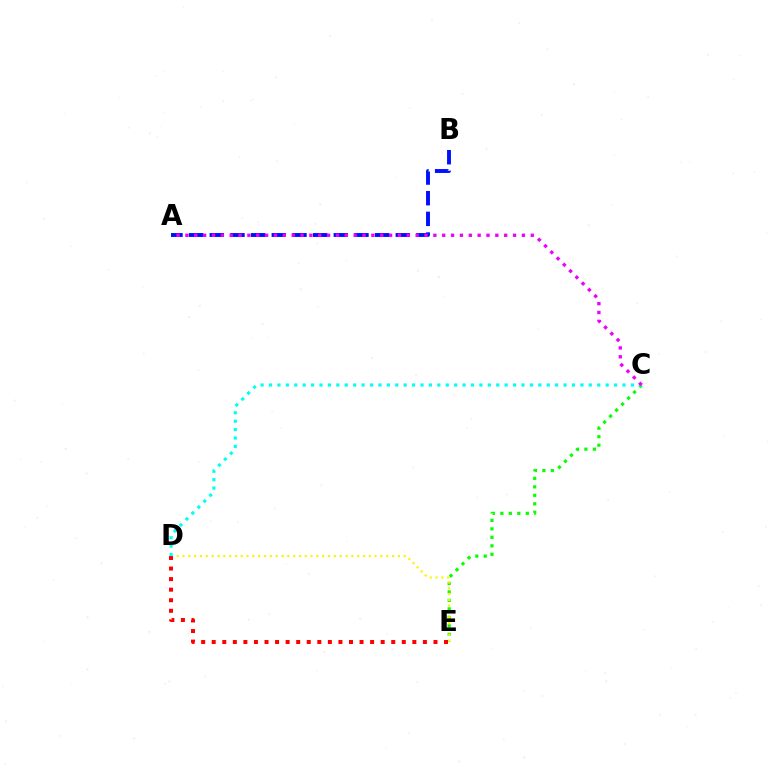{('C', 'E'): [{'color': '#08ff00', 'line_style': 'dotted', 'thickness': 2.3}], ('A', 'B'): [{'color': '#0010ff', 'line_style': 'dashed', 'thickness': 2.81}], ('D', 'E'): [{'color': '#fcf500', 'line_style': 'dotted', 'thickness': 1.58}, {'color': '#ff0000', 'line_style': 'dotted', 'thickness': 2.87}], ('C', 'D'): [{'color': '#00fff6', 'line_style': 'dotted', 'thickness': 2.29}], ('A', 'C'): [{'color': '#ee00ff', 'line_style': 'dotted', 'thickness': 2.41}]}